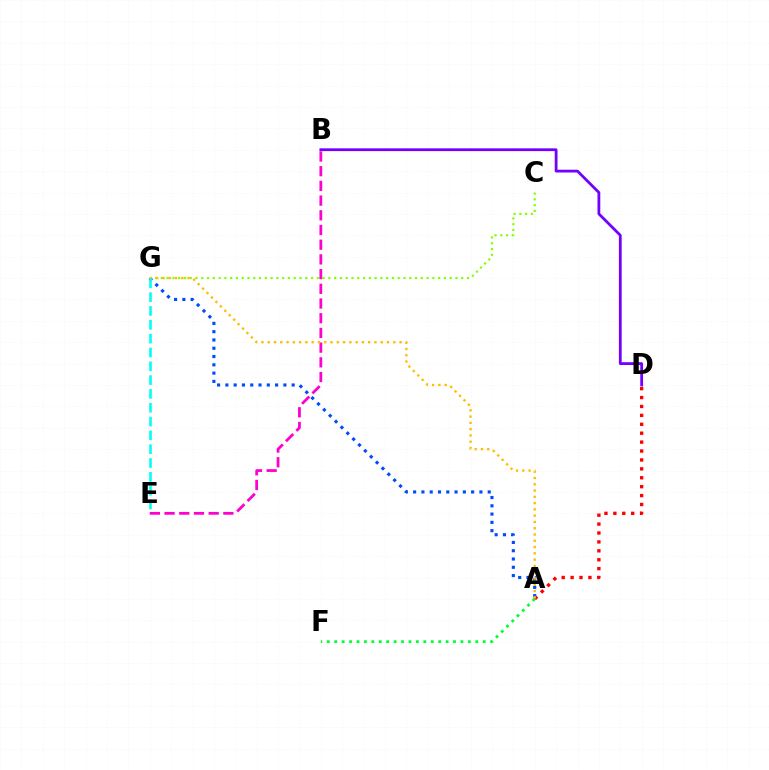{('A', 'D'): [{'color': '#ff0000', 'line_style': 'dotted', 'thickness': 2.42}], ('C', 'G'): [{'color': '#84ff00', 'line_style': 'dotted', 'thickness': 1.57}], ('B', 'D'): [{'color': '#7200ff', 'line_style': 'solid', 'thickness': 2.0}], ('B', 'E'): [{'color': '#ff00cf', 'line_style': 'dashed', 'thickness': 2.0}], ('A', 'G'): [{'color': '#004bff', 'line_style': 'dotted', 'thickness': 2.25}, {'color': '#ffbd00', 'line_style': 'dotted', 'thickness': 1.71}], ('A', 'F'): [{'color': '#00ff39', 'line_style': 'dotted', 'thickness': 2.02}], ('E', 'G'): [{'color': '#00fff6', 'line_style': 'dashed', 'thickness': 1.88}]}